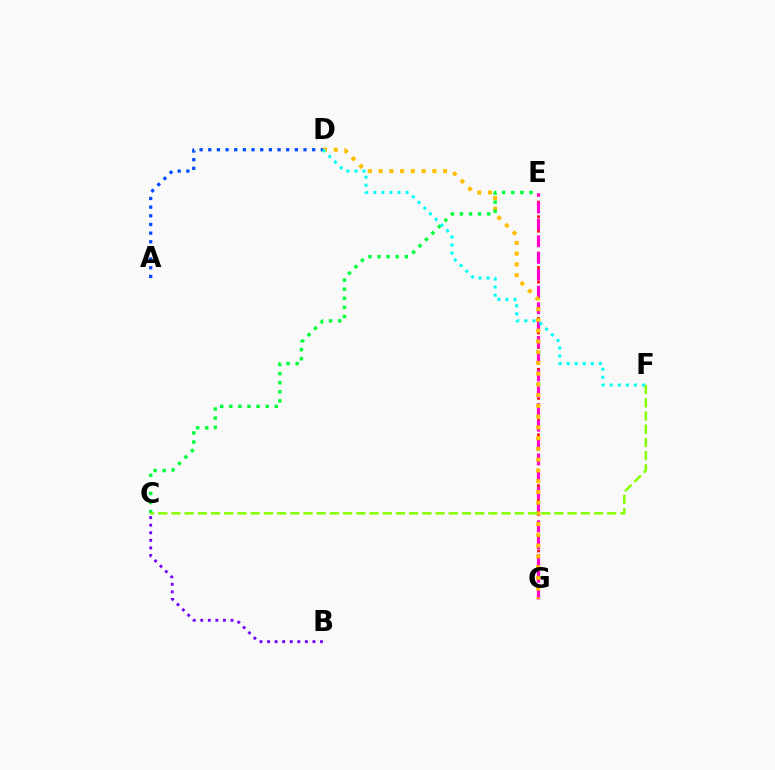{('A', 'D'): [{'color': '#004bff', 'line_style': 'dotted', 'thickness': 2.35}], ('E', 'G'): [{'color': '#ff0000', 'line_style': 'dotted', 'thickness': 1.97}, {'color': '#ff00cf', 'line_style': 'dashed', 'thickness': 2.28}], ('B', 'C'): [{'color': '#7200ff', 'line_style': 'dotted', 'thickness': 2.05}], ('D', 'G'): [{'color': '#ffbd00', 'line_style': 'dotted', 'thickness': 2.92}], ('C', 'E'): [{'color': '#00ff39', 'line_style': 'dotted', 'thickness': 2.47}], ('C', 'F'): [{'color': '#84ff00', 'line_style': 'dashed', 'thickness': 1.79}], ('D', 'F'): [{'color': '#00fff6', 'line_style': 'dotted', 'thickness': 2.19}]}